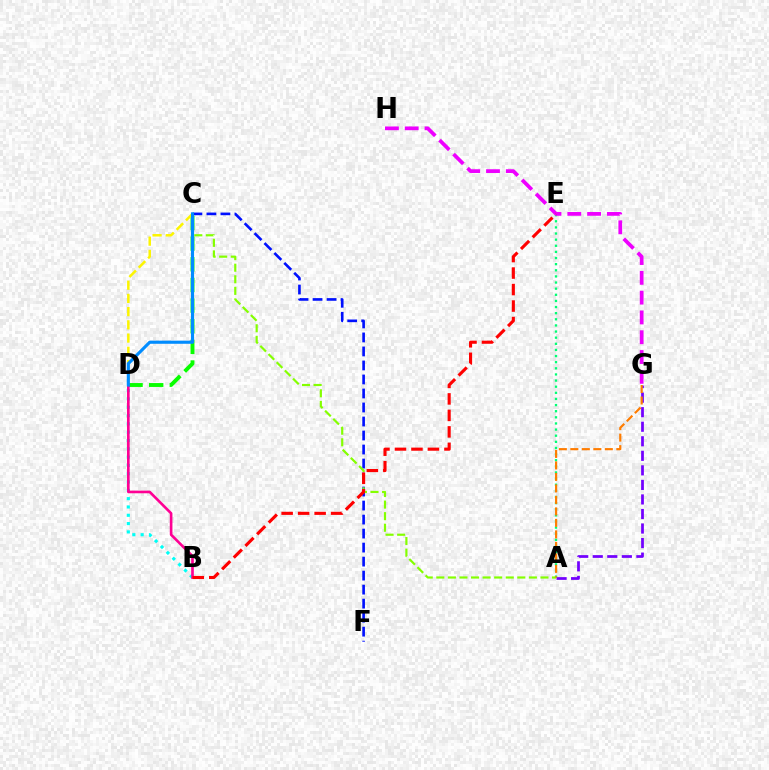{('A', 'E'): [{'color': '#00ff74', 'line_style': 'dotted', 'thickness': 1.66}], ('C', 'F'): [{'color': '#0010ff', 'line_style': 'dashed', 'thickness': 1.9}], ('A', 'G'): [{'color': '#7200ff', 'line_style': 'dashed', 'thickness': 1.98}, {'color': '#ff7c00', 'line_style': 'dashed', 'thickness': 1.56}], ('C', 'D'): [{'color': '#08ff00', 'line_style': 'dashed', 'thickness': 2.8}, {'color': '#fcf500', 'line_style': 'dashed', 'thickness': 1.8}, {'color': '#008cff', 'line_style': 'solid', 'thickness': 2.25}], ('B', 'D'): [{'color': '#00fff6', 'line_style': 'dotted', 'thickness': 2.26}, {'color': '#ff0094', 'line_style': 'solid', 'thickness': 1.9}], ('A', 'C'): [{'color': '#84ff00', 'line_style': 'dashed', 'thickness': 1.57}], ('G', 'H'): [{'color': '#ee00ff', 'line_style': 'dashed', 'thickness': 2.69}], ('B', 'E'): [{'color': '#ff0000', 'line_style': 'dashed', 'thickness': 2.24}]}